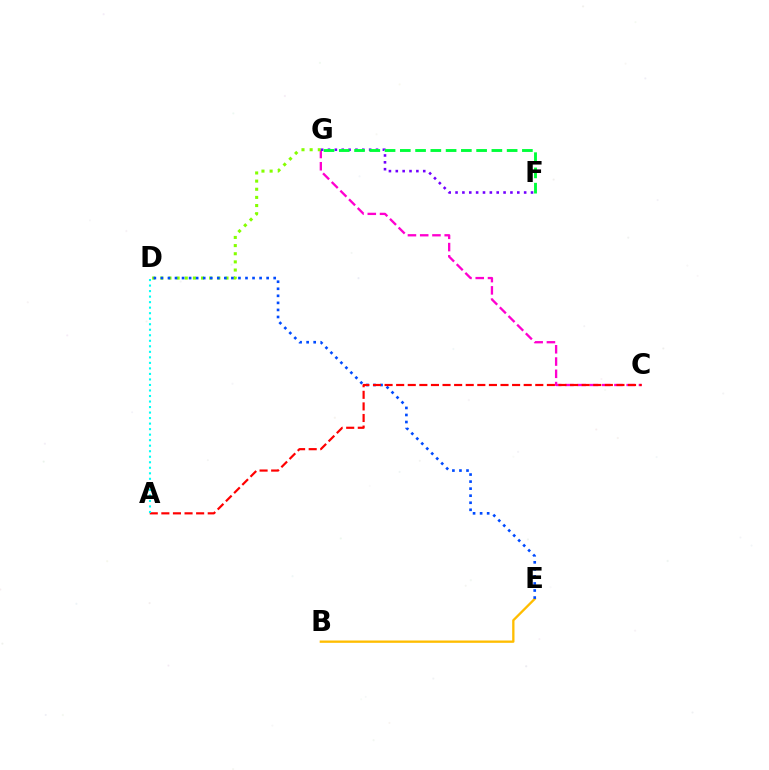{('C', 'G'): [{'color': '#ff00cf', 'line_style': 'dashed', 'thickness': 1.66}], ('D', 'G'): [{'color': '#84ff00', 'line_style': 'dotted', 'thickness': 2.21}], ('B', 'E'): [{'color': '#ffbd00', 'line_style': 'solid', 'thickness': 1.67}], ('F', 'G'): [{'color': '#7200ff', 'line_style': 'dotted', 'thickness': 1.86}, {'color': '#00ff39', 'line_style': 'dashed', 'thickness': 2.07}], ('D', 'E'): [{'color': '#004bff', 'line_style': 'dotted', 'thickness': 1.92}], ('A', 'C'): [{'color': '#ff0000', 'line_style': 'dashed', 'thickness': 1.57}], ('A', 'D'): [{'color': '#00fff6', 'line_style': 'dotted', 'thickness': 1.5}]}